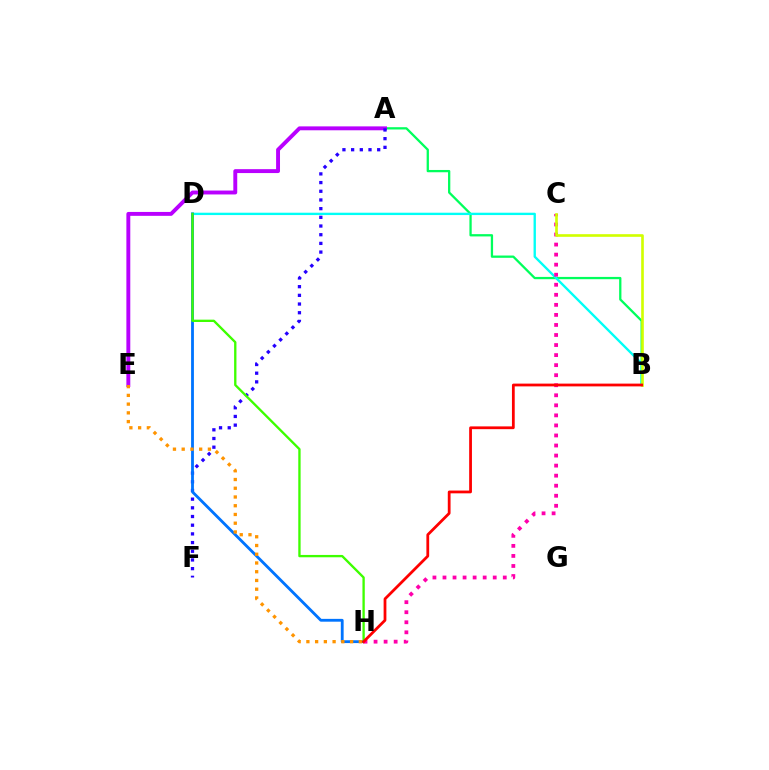{('A', 'B'): [{'color': '#00ff5c', 'line_style': 'solid', 'thickness': 1.64}], ('B', 'D'): [{'color': '#00fff6', 'line_style': 'solid', 'thickness': 1.69}], ('A', 'E'): [{'color': '#b900ff', 'line_style': 'solid', 'thickness': 2.81}], ('A', 'F'): [{'color': '#2500ff', 'line_style': 'dotted', 'thickness': 2.36}], ('D', 'H'): [{'color': '#0074ff', 'line_style': 'solid', 'thickness': 2.03}, {'color': '#3dff00', 'line_style': 'solid', 'thickness': 1.68}], ('C', 'H'): [{'color': '#ff00ac', 'line_style': 'dotted', 'thickness': 2.73}], ('E', 'H'): [{'color': '#ff9400', 'line_style': 'dotted', 'thickness': 2.37}], ('B', 'C'): [{'color': '#d1ff00', 'line_style': 'solid', 'thickness': 1.9}], ('B', 'H'): [{'color': '#ff0000', 'line_style': 'solid', 'thickness': 2.0}]}